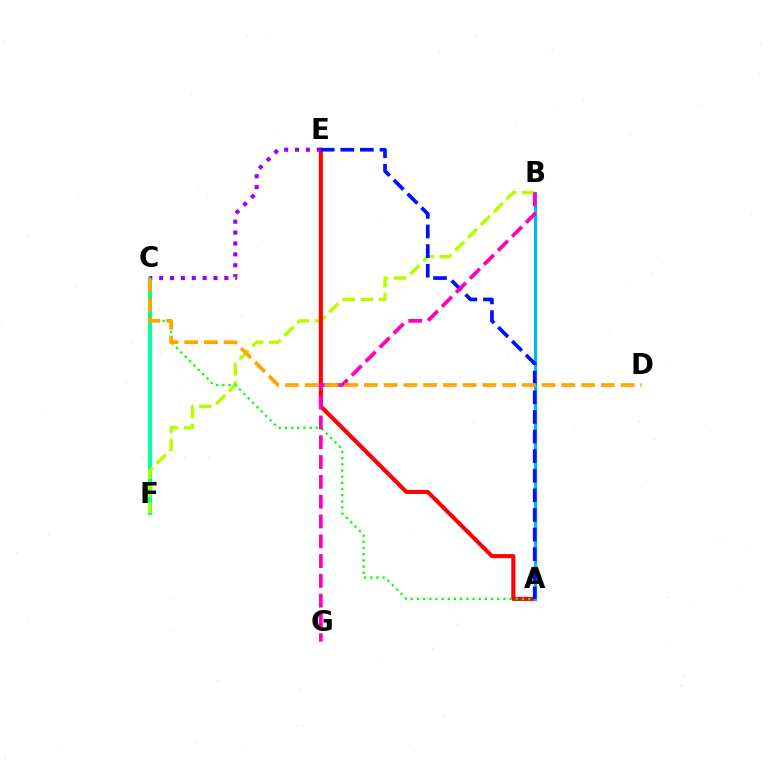{('C', 'F'): [{'color': '#00ff9d', 'line_style': 'solid', 'thickness': 2.85}], ('B', 'F'): [{'color': '#b3ff00', 'line_style': 'dashed', 'thickness': 2.47}], ('A', 'E'): [{'color': '#ff0000', 'line_style': 'solid', 'thickness': 2.93}, {'color': '#0010ff', 'line_style': 'dashed', 'thickness': 2.66}], ('A', 'B'): [{'color': '#00b5ff', 'line_style': 'solid', 'thickness': 2.31}], ('A', 'C'): [{'color': '#08ff00', 'line_style': 'dotted', 'thickness': 1.68}], ('C', 'E'): [{'color': '#9b00ff', 'line_style': 'dotted', 'thickness': 2.95}], ('B', 'G'): [{'color': '#ff00bd', 'line_style': 'dashed', 'thickness': 2.69}], ('C', 'D'): [{'color': '#ffa500', 'line_style': 'dashed', 'thickness': 2.68}]}